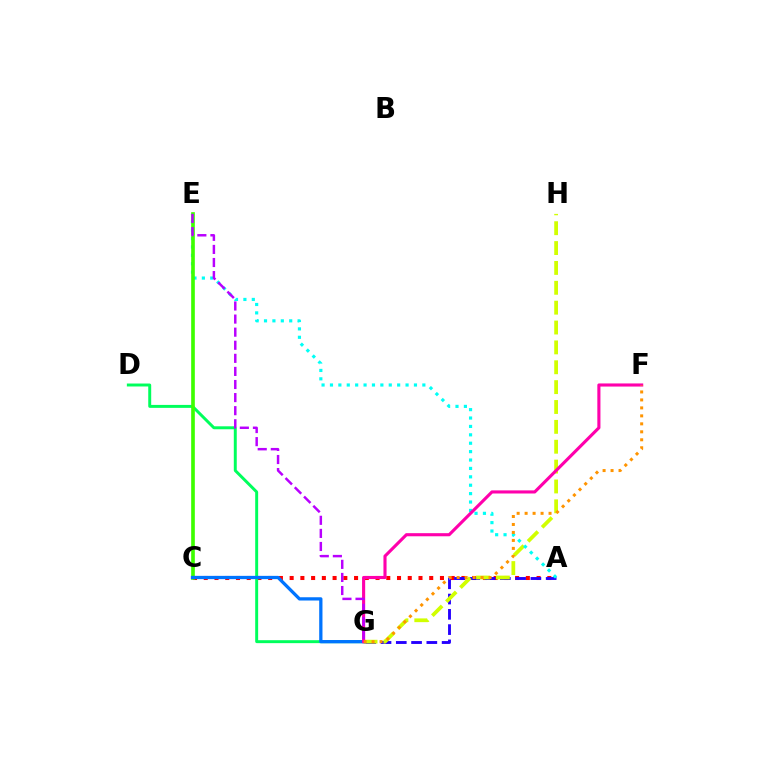{('A', 'C'): [{'color': '#ff0000', 'line_style': 'dotted', 'thickness': 2.92}], ('A', 'G'): [{'color': '#2500ff', 'line_style': 'dashed', 'thickness': 2.08}], ('G', 'H'): [{'color': '#d1ff00', 'line_style': 'dashed', 'thickness': 2.7}], ('D', 'G'): [{'color': '#00ff5c', 'line_style': 'solid', 'thickness': 2.13}], ('A', 'E'): [{'color': '#00fff6', 'line_style': 'dotted', 'thickness': 2.28}], ('C', 'E'): [{'color': '#3dff00', 'line_style': 'solid', 'thickness': 2.63}], ('C', 'G'): [{'color': '#0074ff', 'line_style': 'solid', 'thickness': 2.36}], ('F', 'G'): [{'color': '#ff00ac', 'line_style': 'solid', 'thickness': 2.24}, {'color': '#ff9400', 'line_style': 'dotted', 'thickness': 2.17}], ('E', 'G'): [{'color': '#b900ff', 'line_style': 'dashed', 'thickness': 1.78}]}